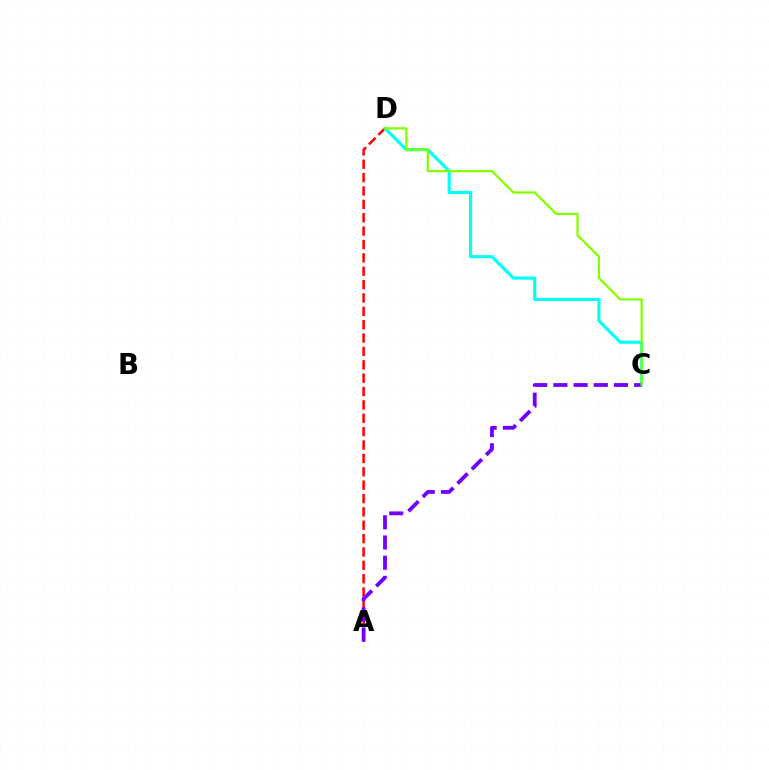{('A', 'D'): [{'color': '#ff0000', 'line_style': 'dashed', 'thickness': 1.82}], ('C', 'D'): [{'color': '#00fff6', 'line_style': 'solid', 'thickness': 2.25}, {'color': '#84ff00', 'line_style': 'solid', 'thickness': 1.63}], ('A', 'C'): [{'color': '#7200ff', 'line_style': 'dashed', 'thickness': 2.74}]}